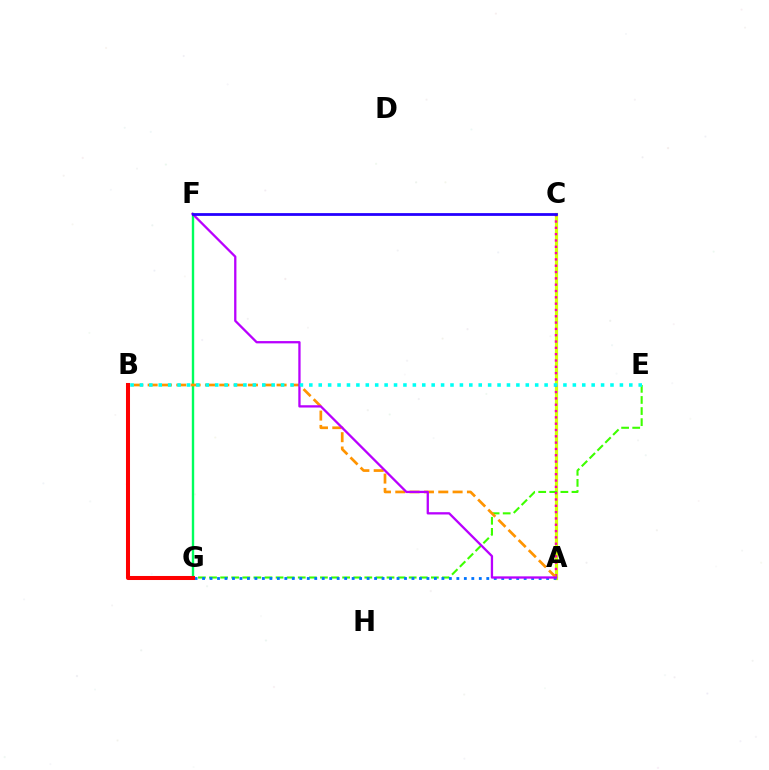{('A', 'C'): [{'color': '#d1ff00', 'line_style': 'solid', 'thickness': 2.31}, {'color': '#ff00ac', 'line_style': 'dotted', 'thickness': 1.72}], ('E', 'G'): [{'color': '#3dff00', 'line_style': 'dashed', 'thickness': 1.51}], ('F', 'G'): [{'color': '#00ff5c', 'line_style': 'solid', 'thickness': 1.72}], ('A', 'G'): [{'color': '#0074ff', 'line_style': 'dotted', 'thickness': 2.03}], ('A', 'B'): [{'color': '#ff9400', 'line_style': 'dashed', 'thickness': 1.95}], ('A', 'F'): [{'color': '#b900ff', 'line_style': 'solid', 'thickness': 1.65}], ('C', 'F'): [{'color': '#2500ff', 'line_style': 'solid', 'thickness': 2.0}], ('B', 'E'): [{'color': '#00fff6', 'line_style': 'dotted', 'thickness': 2.56}], ('B', 'G'): [{'color': '#ff0000', 'line_style': 'solid', 'thickness': 2.91}]}